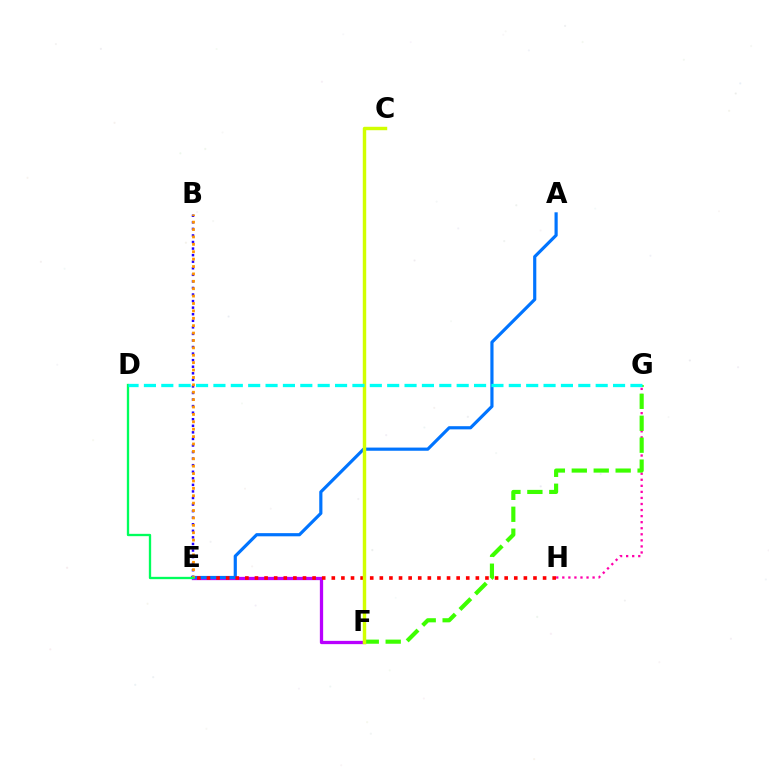{('E', 'F'): [{'color': '#b900ff', 'line_style': 'solid', 'thickness': 2.36}], ('B', 'E'): [{'color': '#2500ff', 'line_style': 'dotted', 'thickness': 1.78}, {'color': '#ff9400', 'line_style': 'dotted', 'thickness': 2.01}], ('A', 'E'): [{'color': '#0074ff', 'line_style': 'solid', 'thickness': 2.28}], ('G', 'H'): [{'color': '#ff00ac', 'line_style': 'dotted', 'thickness': 1.65}], ('F', 'G'): [{'color': '#3dff00', 'line_style': 'dashed', 'thickness': 2.98}], ('D', 'E'): [{'color': '#00ff5c', 'line_style': 'solid', 'thickness': 1.67}], ('E', 'H'): [{'color': '#ff0000', 'line_style': 'dotted', 'thickness': 2.61}], ('C', 'F'): [{'color': '#d1ff00', 'line_style': 'solid', 'thickness': 2.47}], ('D', 'G'): [{'color': '#00fff6', 'line_style': 'dashed', 'thickness': 2.36}]}